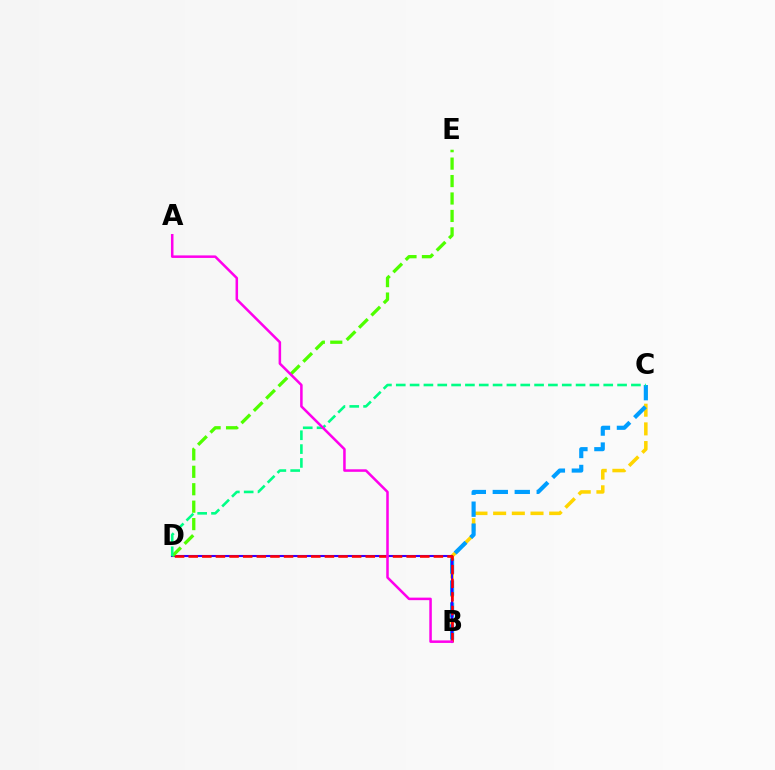{('B', 'C'): [{'color': '#ffd500', 'line_style': 'dashed', 'thickness': 2.54}, {'color': '#009eff', 'line_style': 'dashed', 'thickness': 2.98}], ('B', 'D'): [{'color': '#3700ff', 'line_style': 'solid', 'thickness': 1.5}, {'color': '#ff0000', 'line_style': 'dashed', 'thickness': 1.85}], ('D', 'E'): [{'color': '#4fff00', 'line_style': 'dashed', 'thickness': 2.37}], ('C', 'D'): [{'color': '#00ff86', 'line_style': 'dashed', 'thickness': 1.88}], ('A', 'B'): [{'color': '#ff00ed', 'line_style': 'solid', 'thickness': 1.82}]}